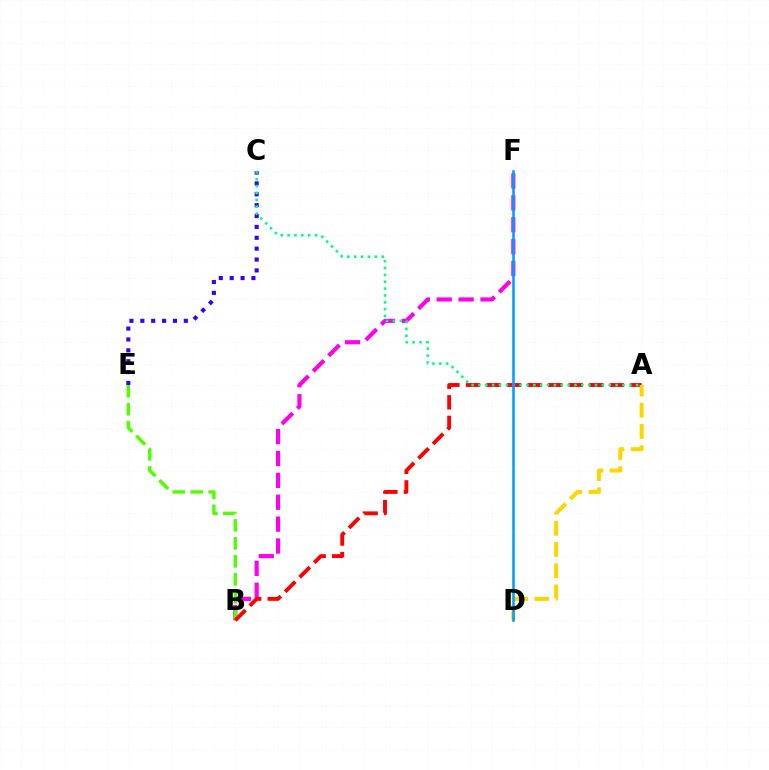{('B', 'F'): [{'color': '#ff00ed', 'line_style': 'dashed', 'thickness': 2.97}], ('B', 'E'): [{'color': '#4fff00', 'line_style': 'dashed', 'thickness': 2.45}], ('A', 'B'): [{'color': '#ff0000', 'line_style': 'dashed', 'thickness': 2.79}], ('A', 'D'): [{'color': '#ffd500', 'line_style': 'dashed', 'thickness': 2.88}], ('C', 'E'): [{'color': '#3700ff', 'line_style': 'dotted', 'thickness': 2.95}], ('A', 'C'): [{'color': '#00ff86', 'line_style': 'dotted', 'thickness': 1.86}], ('D', 'F'): [{'color': '#009eff', 'line_style': 'solid', 'thickness': 1.85}]}